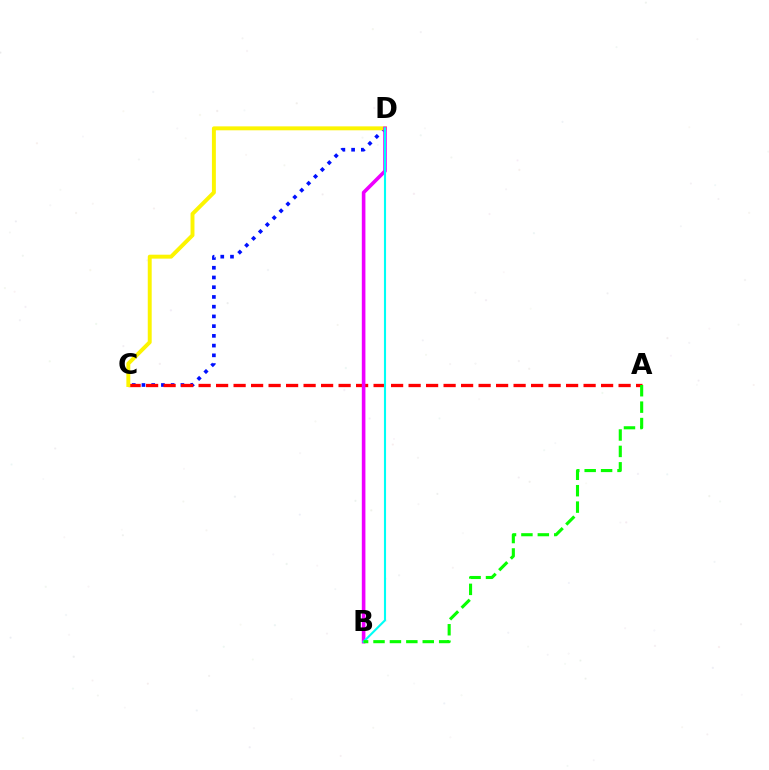{('C', 'D'): [{'color': '#0010ff', 'line_style': 'dotted', 'thickness': 2.64}, {'color': '#fcf500', 'line_style': 'solid', 'thickness': 2.83}], ('A', 'C'): [{'color': '#ff0000', 'line_style': 'dashed', 'thickness': 2.38}], ('B', 'D'): [{'color': '#ee00ff', 'line_style': 'solid', 'thickness': 2.6}, {'color': '#00fff6', 'line_style': 'solid', 'thickness': 1.53}], ('A', 'B'): [{'color': '#08ff00', 'line_style': 'dashed', 'thickness': 2.23}]}